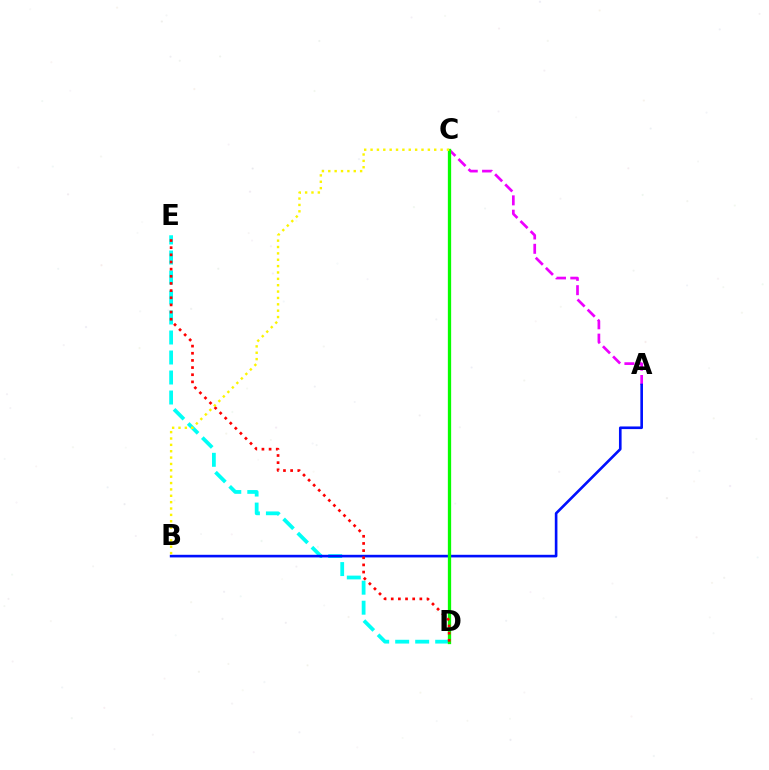{('A', 'C'): [{'color': '#ee00ff', 'line_style': 'dashed', 'thickness': 1.95}], ('D', 'E'): [{'color': '#00fff6', 'line_style': 'dashed', 'thickness': 2.72}, {'color': '#ff0000', 'line_style': 'dotted', 'thickness': 1.94}], ('A', 'B'): [{'color': '#0010ff', 'line_style': 'solid', 'thickness': 1.89}], ('C', 'D'): [{'color': '#08ff00', 'line_style': 'solid', 'thickness': 2.37}], ('B', 'C'): [{'color': '#fcf500', 'line_style': 'dotted', 'thickness': 1.73}]}